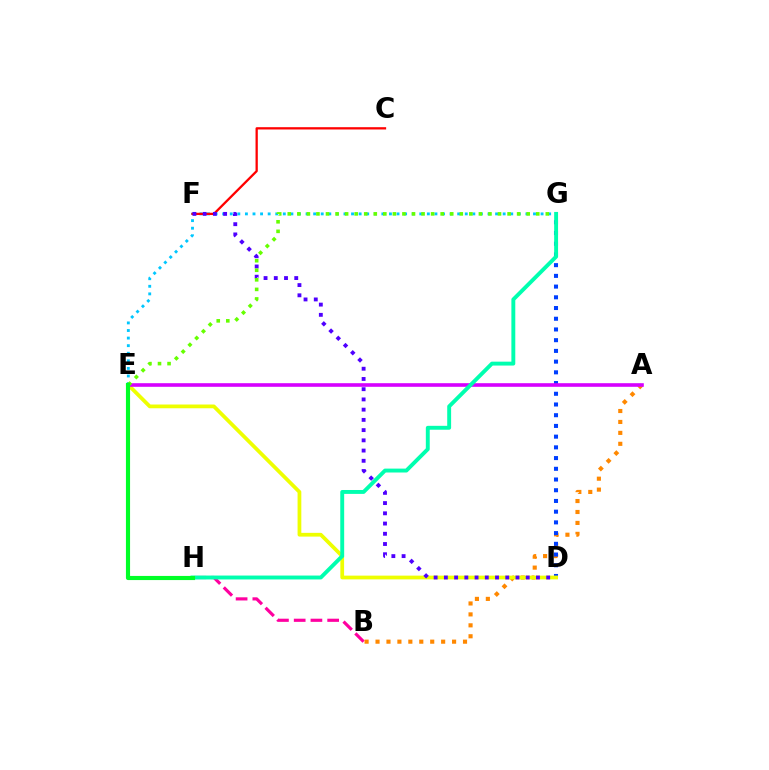{('B', 'H'): [{'color': '#ff00a0', 'line_style': 'dashed', 'thickness': 2.27}], ('A', 'B'): [{'color': '#ff8800', 'line_style': 'dotted', 'thickness': 2.97}], ('E', 'G'): [{'color': '#00c7ff', 'line_style': 'dotted', 'thickness': 2.06}, {'color': '#66ff00', 'line_style': 'dotted', 'thickness': 2.6}], ('D', 'G'): [{'color': '#003fff', 'line_style': 'dotted', 'thickness': 2.91}], ('D', 'E'): [{'color': '#eeff00', 'line_style': 'solid', 'thickness': 2.7}], ('C', 'F'): [{'color': '#ff0000', 'line_style': 'solid', 'thickness': 1.64}], ('A', 'E'): [{'color': '#d600ff', 'line_style': 'solid', 'thickness': 2.6}], ('D', 'F'): [{'color': '#4f00ff', 'line_style': 'dotted', 'thickness': 2.78}], ('G', 'H'): [{'color': '#00ffaf', 'line_style': 'solid', 'thickness': 2.81}], ('E', 'H'): [{'color': '#00ff27', 'line_style': 'solid', 'thickness': 2.98}]}